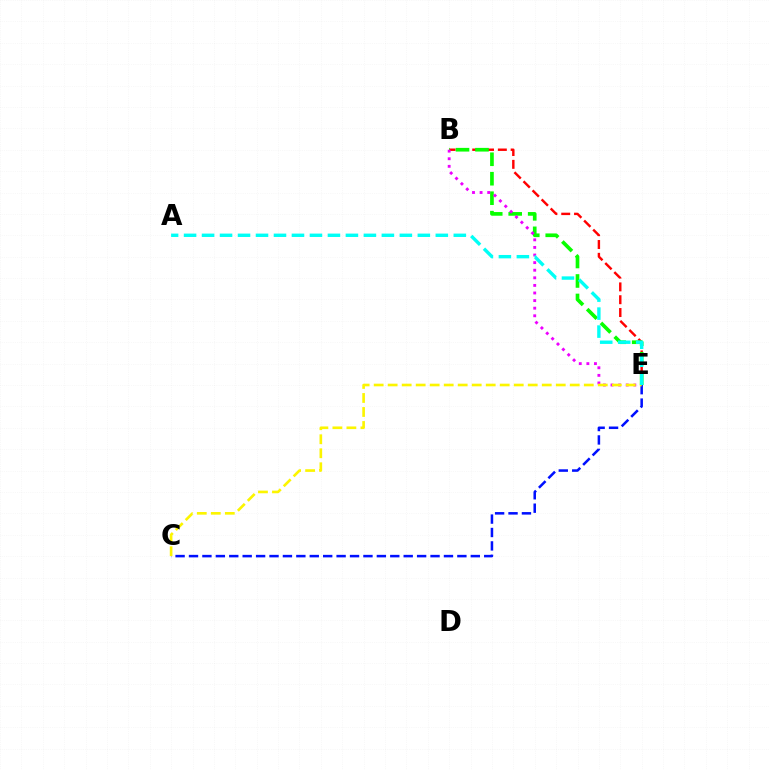{('B', 'E'): [{'color': '#ff0000', 'line_style': 'dashed', 'thickness': 1.74}, {'color': '#08ff00', 'line_style': 'dashed', 'thickness': 2.65}, {'color': '#ee00ff', 'line_style': 'dotted', 'thickness': 2.06}], ('C', 'E'): [{'color': '#0010ff', 'line_style': 'dashed', 'thickness': 1.82}, {'color': '#fcf500', 'line_style': 'dashed', 'thickness': 1.9}], ('A', 'E'): [{'color': '#00fff6', 'line_style': 'dashed', 'thickness': 2.44}]}